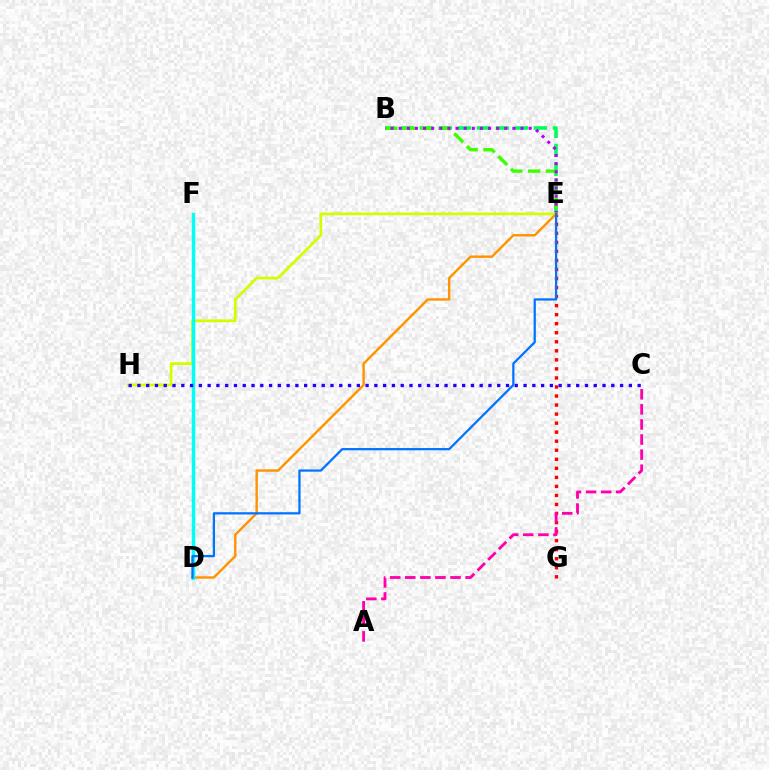{('E', 'G'): [{'color': '#ff0000', 'line_style': 'dotted', 'thickness': 2.46}], ('B', 'E'): [{'color': '#00ff5c', 'line_style': 'dashed', 'thickness': 2.58}, {'color': '#3dff00', 'line_style': 'dashed', 'thickness': 2.42}, {'color': '#b900ff', 'line_style': 'dotted', 'thickness': 2.21}], ('E', 'H'): [{'color': '#d1ff00', 'line_style': 'solid', 'thickness': 2.0}], ('D', 'E'): [{'color': '#ff9400', 'line_style': 'solid', 'thickness': 1.73}, {'color': '#0074ff', 'line_style': 'solid', 'thickness': 1.62}], ('D', 'F'): [{'color': '#00fff6', 'line_style': 'solid', 'thickness': 2.47}], ('C', 'H'): [{'color': '#2500ff', 'line_style': 'dotted', 'thickness': 2.38}], ('A', 'C'): [{'color': '#ff00ac', 'line_style': 'dashed', 'thickness': 2.05}]}